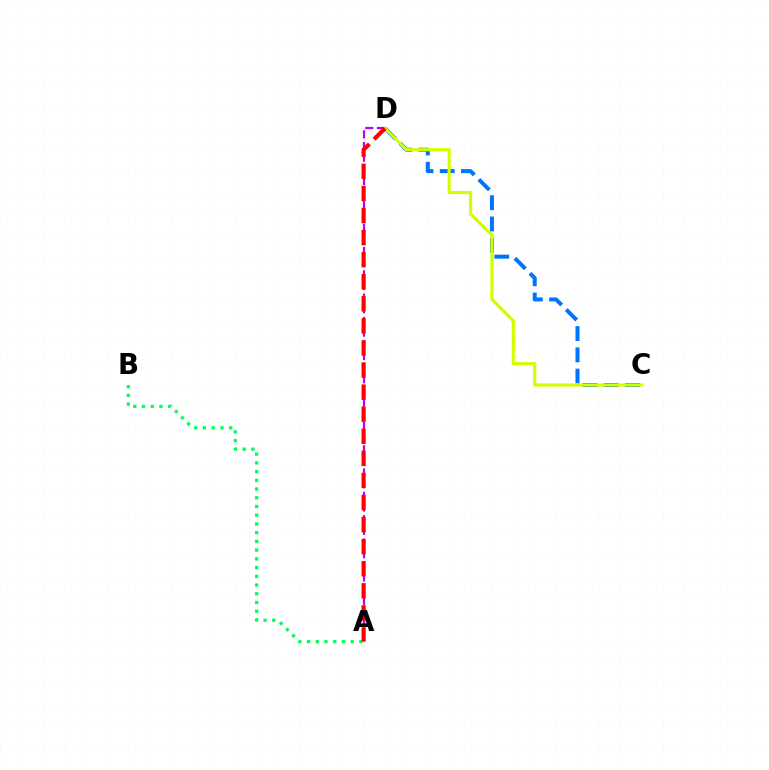{('A', 'D'): [{'color': '#b900ff', 'line_style': 'dashed', 'thickness': 1.58}, {'color': '#ff0000', 'line_style': 'dashed', 'thickness': 3.0}], ('A', 'B'): [{'color': '#00ff5c', 'line_style': 'dotted', 'thickness': 2.37}], ('C', 'D'): [{'color': '#0074ff', 'line_style': 'dashed', 'thickness': 2.89}, {'color': '#d1ff00', 'line_style': 'solid', 'thickness': 2.27}]}